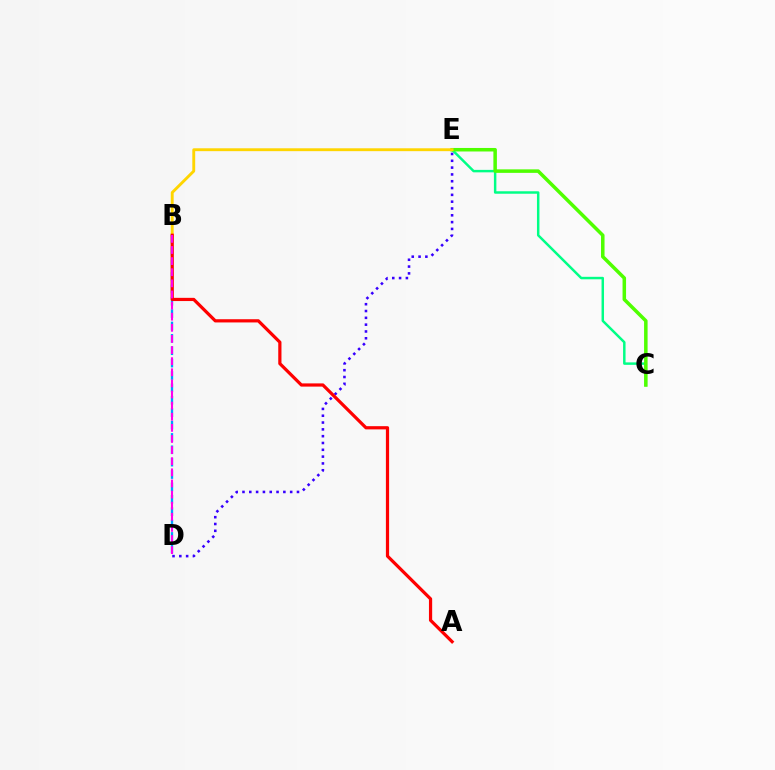{('C', 'E'): [{'color': '#00ff86', 'line_style': 'solid', 'thickness': 1.78}, {'color': '#4fff00', 'line_style': 'solid', 'thickness': 2.53}], ('B', 'D'): [{'color': '#009eff', 'line_style': 'dashed', 'thickness': 1.68}, {'color': '#ff00ed', 'line_style': 'dashed', 'thickness': 1.51}], ('D', 'E'): [{'color': '#3700ff', 'line_style': 'dotted', 'thickness': 1.85}], ('B', 'E'): [{'color': '#ffd500', 'line_style': 'solid', 'thickness': 2.07}], ('A', 'B'): [{'color': '#ff0000', 'line_style': 'solid', 'thickness': 2.31}]}